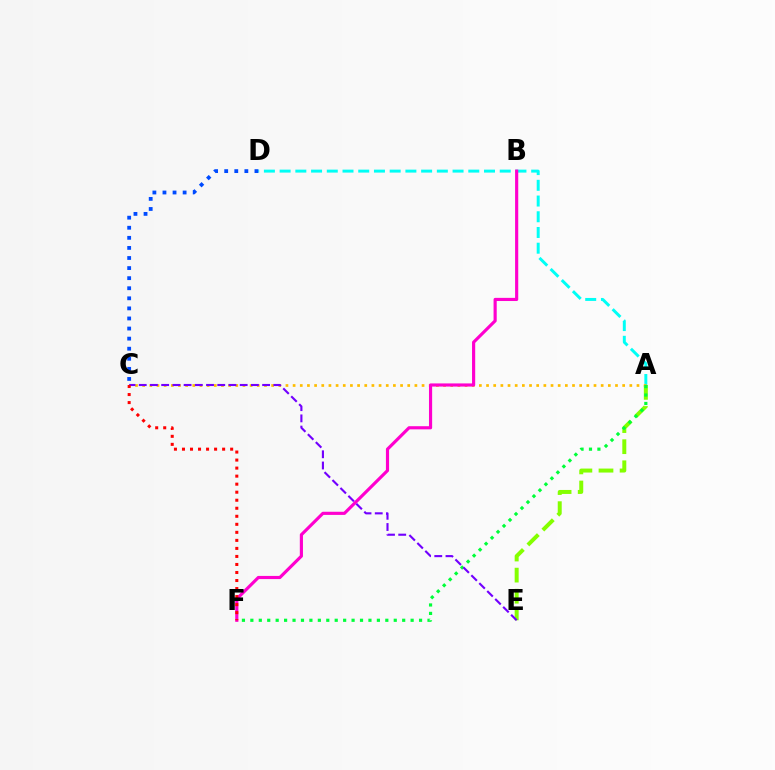{('A', 'E'): [{'color': '#84ff00', 'line_style': 'dashed', 'thickness': 2.87}], ('A', 'D'): [{'color': '#00fff6', 'line_style': 'dashed', 'thickness': 2.14}], ('A', 'C'): [{'color': '#ffbd00', 'line_style': 'dotted', 'thickness': 1.95}], ('B', 'F'): [{'color': '#ff00cf', 'line_style': 'solid', 'thickness': 2.27}], ('A', 'F'): [{'color': '#00ff39', 'line_style': 'dotted', 'thickness': 2.29}], ('C', 'D'): [{'color': '#004bff', 'line_style': 'dotted', 'thickness': 2.74}], ('C', 'E'): [{'color': '#7200ff', 'line_style': 'dashed', 'thickness': 1.52}], ('C', 'F'): [{'color': '#ff0000', 'line_style': 'dotted', 'thickness': 2.18}]}